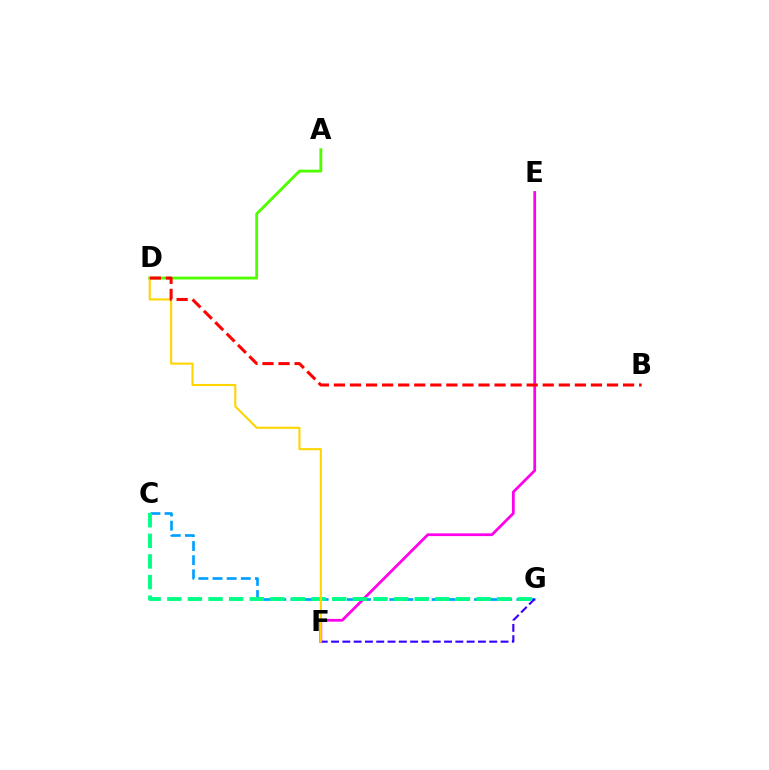{('A', 'D'): [{'color': '#4fff00', 'line_style': 'solid', 'thickness': 2.05}], ('C', 'G'): [{'color': '#009eff', 'line_style': 'dashed', 'thickness': 1.92}, {'color': '#00ff86', 'line_style': 'dashed', 'thickness': 2.8}], ('E', 'F'): [{'color': '#ff00ed', 'line_style': 'solid', 'thickness': 1.99}], ('F', 'G'): [{'color': '#3700ff', 'line_style': 'dashed', 'thickness': 1.54}], ('D', 'F'): [{'color': '#ffd500', 'line_style': 'solid', 'thickness': 1.5}], ('B', 'D'): [{'color': '#ff0000', 'line_style': 'dashed', 'thickness': 2.18}]}